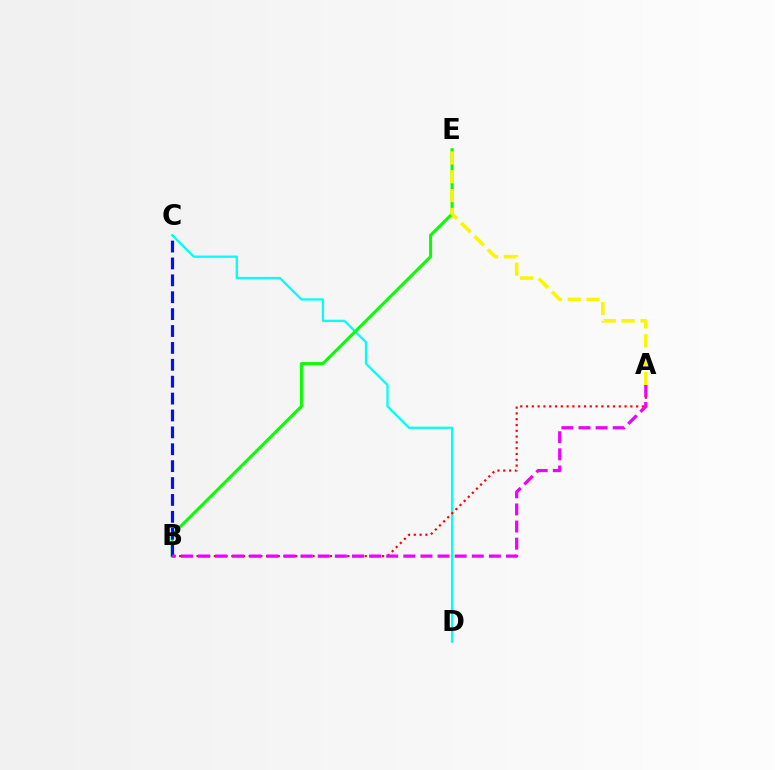{('C', 'D'): [{'color': '#00fff6', 'line_style': 'solid', 'thickness': 1.62}], ('B', 'E'): [{'color': '#08ff00', 'line_style': 'solid', 'thickness': 2.19}], ('A', 'B'): [{'color': '#ff0000', 'line_style': 'dotted', 'thickness': 1.57}, {'color': '#ee00ff', 'line_style': 'dashed', 'thickness': 2.32}], ('B', 'C'): [{'color': '#0010ff', 'line_style': 'dashed', 'thickness': 2.29}], ('A', 'E'): [{'color': '#fcf500', 'line_style': 'dashed', 'thickness': 2.56}]}